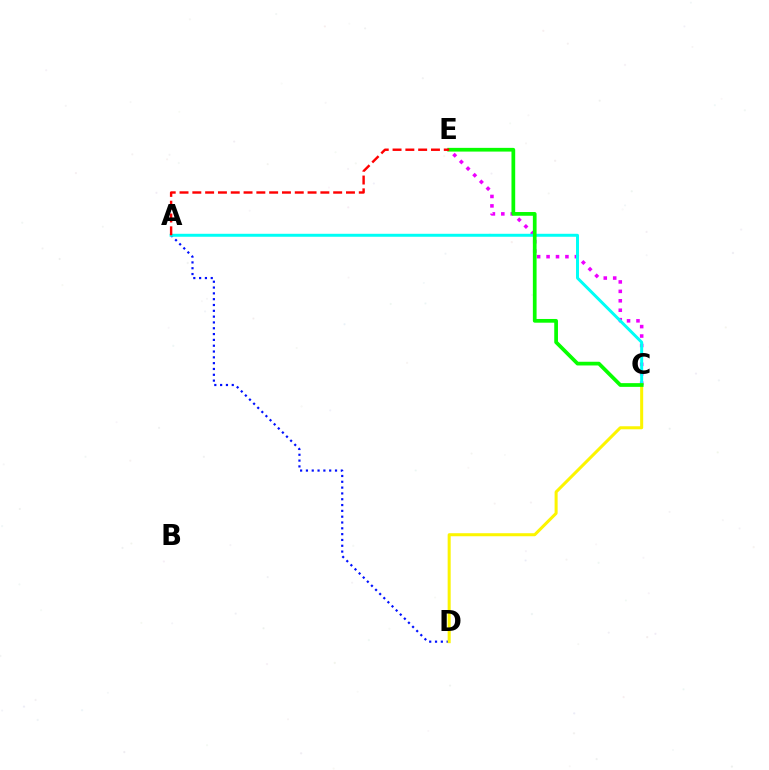{('C', 'E'): [{'color': '#ee00ff', 'line_style': 'dotted', 'thickness': 2.56}, {'color': '#08ff00', 'line_style': 'solid', 'thickness': 2.68}], ('A', 'D'): [{'color': '#0010ff', 'line_style': 'dotted', 'thickness': 1.58}], ('A', 'C'): [{'color': '#00fff6', 'line_style': 'solid', 'thickness': 2.14}], ('C', 'D'): [{'color': '#fcf500', 'line_style': 'solid', 'thickness': 2.18}], ('A', 'E'): [{'color': '#ff0000', 'line_style': 'dashed', 'thickness': 1.74}]}